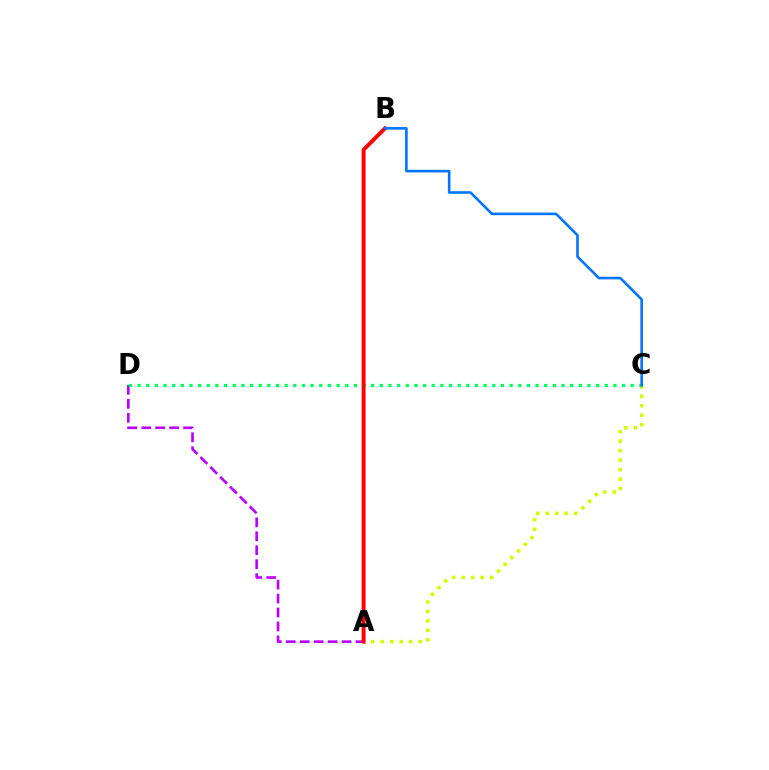{('A', 'C'): [{'color': '#d1ff00', 'line_style': 'dotted', 'thickness': 2.57}], ('A', 'D'): [{'color': '#b900ff', 'line_style': 'dashed', 'thickness': 1.89}], ('C', 'D'): [{'color': '#00ff5c', 'line_style': 'dotted', 'thickness': 2.35}], ('A', 'B'): [{'color': '#ff0000', 'line_style': 'solid', 'thickness': 2.81}], ('B', 'C'): [{'color': '#0074ff', 'line_style': 'solid', 'thickness': 1.87}]}